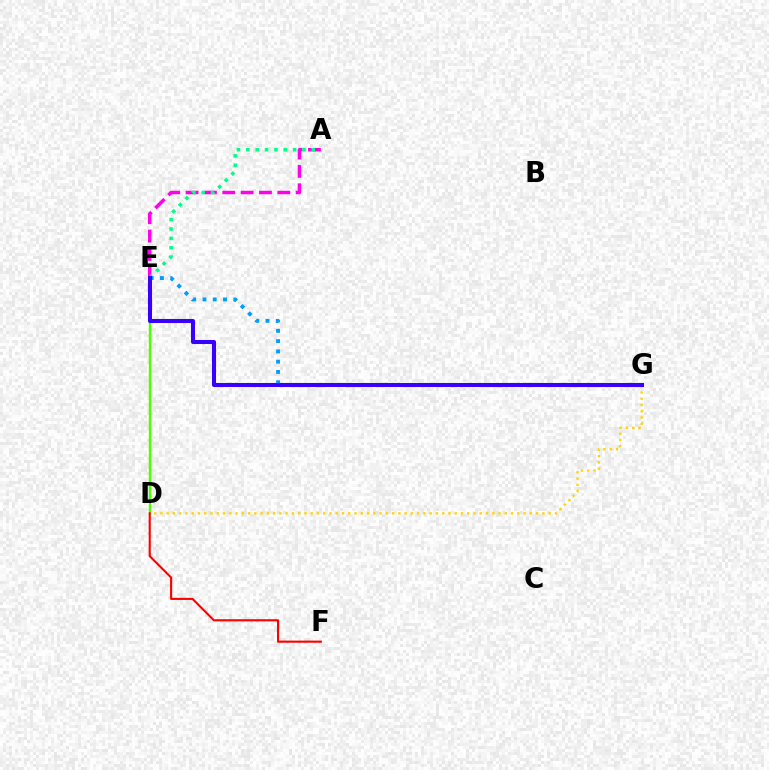{('A', 'E'): [{'color': '#ff00ed', 'line_style': 'dashed', 'thickness': 2.49}, {'color': '#00ff86', 'line_style': 'dotted', 'thickness': 2.54}], ('D', 'G'): [{'color': '#ffd500', 'line_style': 'dotted', 'thickness': 1.7}], ('D', 'E'): [{'color': '#4fff00', 'line_style': 'solid', 'thickness': 1.74}], ('E', 'G'): [{'color': '#009eff', 'line_style': 'dotted', 'thickness': 2.79}, {'color': '#3700ff', 'line_style': 'solid', 'thickness': 2.92}], ('D', 'F'): [{'color': '#ff0000', 'line_style': 'solid', 'thickness': 1.52}]}